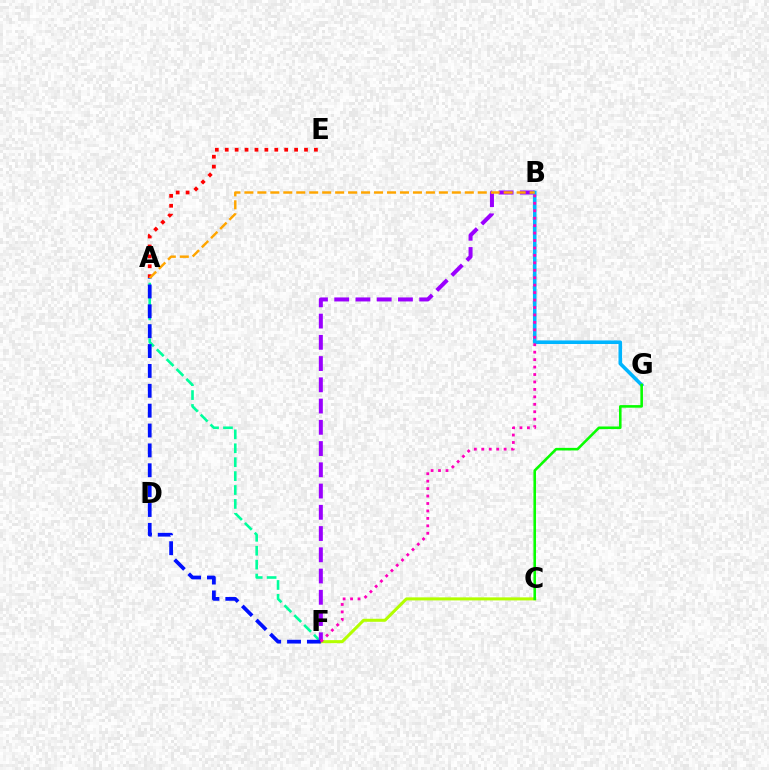{('A', 'F'): [{'color': '#00ff9d', 'line_style': 'dashed', 'thickness': 1.89}, {'color': '#0010ff', 'line_style': 'dashed', 'thickness': 2.7}], ('B', 'F'): [{'color': '#9b00ff', 'line_style': 'dashed', 'thickness': 2.89}, {'color': '#ff00bd', 'line_style': 'dotted', 'thickness': 2.02}], ('C', 'F'): [{'color': '#b3ff00', 'line_style': 'solid', 'thickness': 2.18}], ('A', 'E'): [{'color': '#ff0000', 'line_style': 'dotted', 'thickness': 2.69}], ('B', 'G'): [{'color': '#00b5ff', 'line_style': 'solid', 'thickness': 2.58}], ('A', 'B'): [{'color': '#ffa500', 'line_style': 'dashed', 'thickness': 1.76}], ('C', 'G'): [{'color': '#08ff00', 'line_style': 'solid', 'thickness': 1.86}]}